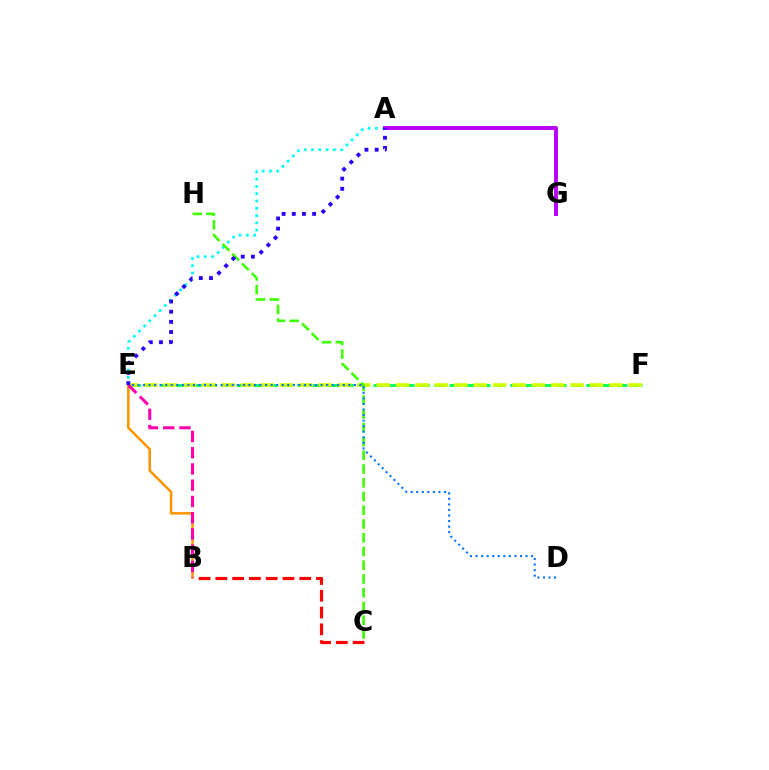{('B', 'E'): [{'color': '#ff9400', 'line_style': 'solid', 'thickness': 1.82}, {'color': '#ff00ac', 'line_style': 'dashed', 'thickness': 2.21}], ('E', 'F'): [{'color': '#00ff5c', 'line_style': 'dashed', 'thickness': 2.06}, {'color': '#d1ff00', 'line_style': 'dashed', 'thickness': 2.63}], ('A', 'E'): [{'color': '#00fff6', 'line_style': 'dotted', 'thickness': 1.98}, {'color': '#2500ff', 'line_style': 'dotted', 'thickness': 2.76}], ('B', 'C'): [{'color': '#ff0000', 'line_style': 'dashed', 'thickness': 2.28}], ('A', 'G'): [{'color': '#b900ff', 'line_style': 'solid', 'thickness': 2.82}], ('C', 'H'): [{'color': '#3dff00', 'line_style': 'dashed', 'thickness': 1.87}], ('D', 'E'): [{'color': '#0074ff', 'line_style': 'dotted', 'thickness': 1.51}]}